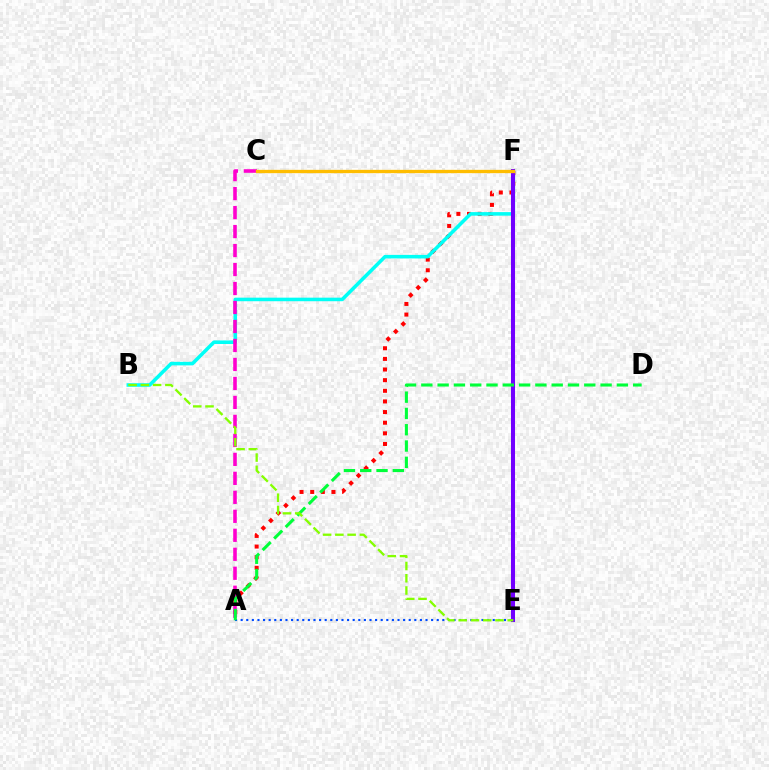{('A', 'F'): [{'color': '#ff0000', 'line_style': 'dotted', 'thickness': 2.89}], ('A', 'E'): [{'color': '#004bff', 'line_style': 'dotted', 'thickness': 1.52}], ('B', 'F'): [{'color': '#00fff6', 'line_style': 'solid', 'thickness': 2.56}], ('A', 'C'): [{'color': '#ff00cf', 'line_style': 'dashed', 'thickness': 2.58}], ('E', 'F'): [{'color': '#7200ff', 'line_style': 'solid', 'thickness': 2.92}], ('A', 'D'): [{'color': '#00ff39', 'line_style': 'dashed', 'thickness': 2.21}], ('B', 'E'): [{'color': '#84ff00', 'line_style': 'dashed', 'thickness': 1.66}], ('C', 'F'): [{'color': '#ffbd00', 'line_style': 'solid', 'thickness': 2.38}]}